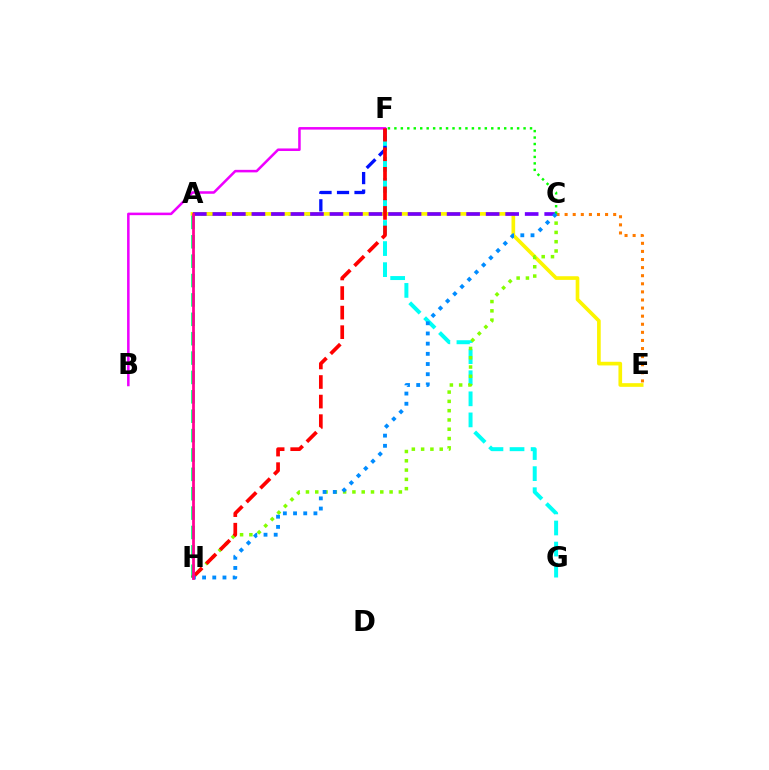{('F', 'G'): [{'color': '#00fff6', 'line_style': 'dashed', 'thickness': 2.86}], ('A', 'F'): [{'color': '#0010ff', 'line_style': 'dashed', 'thickness': 2.38}], ('A', 'E'): [{'color': '#fcf500', 'line_style': 'solid', 'thickness': 2.63}], ('C', 'H'): [{'color': '#84ff00', 'line_style': 'dotted', 'thickness': 2.52}, {'color': '#008cff', 'line_style': 'dotted', 'thickness': 2.77}], ('C', 'E'): [{'color': '#ff7c00', 'line_style': 'dotted', 'thickness': 2.2}], ('B', 'F'): [{'color': '#ee00ff', 'line_style': 'solid', 'thickness': 1.83}], ('A', 'C'): [{'color': '#7200ff', 'line_style': 'dashed', 'thickness': 2.65}], ('C', 'F'): [{'color': '#08ff00', 'line_style': 'dotted', 'thickness': 1.75}], ('A', 'H'): [{'color': '#00ff74', 'line_style': 'dashed', 'thickness': 2.63}, {'color': '#ff0094', 'line_style': 'solid', 'thickness': 1.99}], ('F', 'H'): [{'color': '#ff0000', 'line_style': 'dashed', 'thickness': 2.66}]}